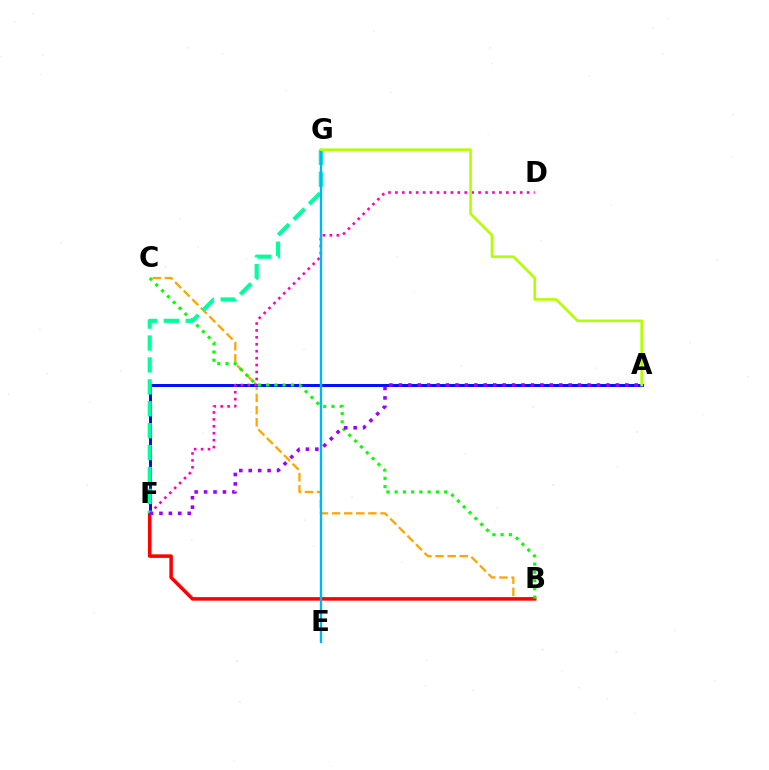{('B', 'C'): [{'color': '#ffa500', 'line_style': 'dashed', 'thickness': 1.65}, {'color': '#08ff00', 'line_style': 'dotted', 'thickness': 2.24}], ('B', 'F'): [{'color': '#ff0000', 'line_style': 'solid', 'thickness': 2.54}], ('A', 'F'): [{'color': '#0010ff', 'line_style': 'solid', 'thickness': 2.14}, {'color': '#9b00ff', 'line_style': 'dotted', 'thickness': 2.56}], ('D', 'F'): [{'color': '#ff00bd', 'line_style': 'dotted', 'thickness': 1.88}], ('F', 'G'): [{'color': '#00ff9d', 'line_style': 'dashed', 'thickness': 2.98}], ('E', 'G'): [{'color': '#00b5ff', 'line_style': 'solid', 'thickness': 1.7}], ('A', 'G'): [{'color': '#b3ff00', 'line_style': 'solid', 'thickness': 1.88}]}